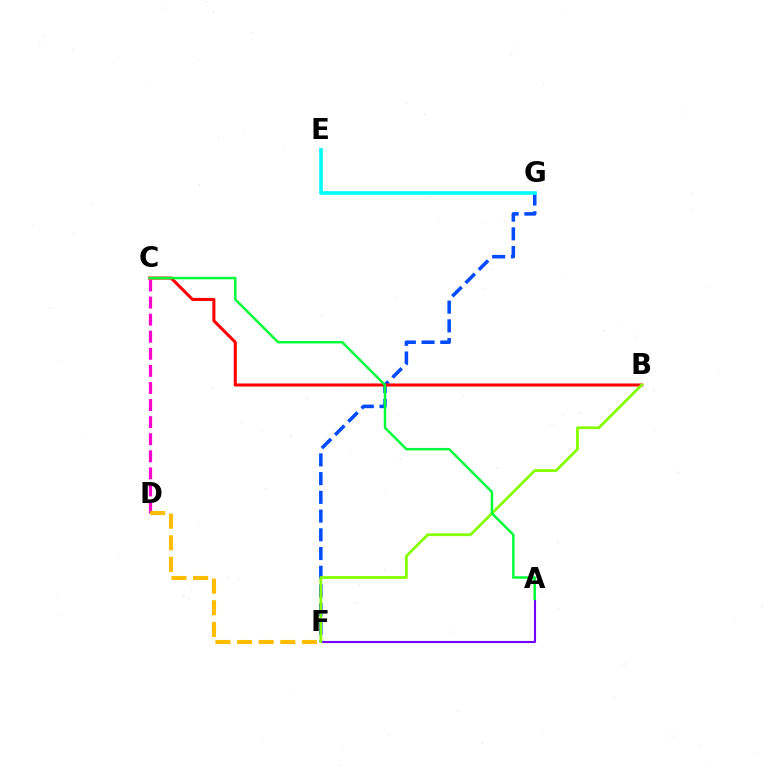{('F', 'G'): [{'color': '#004bff', 'line_style': 'dashed', 'thickness': 2.54}], ('C', 'D'): [{'color': '#ff00cf', 'line_style': 'dashed', 'thickness': 2.32}], ('B', 'C'): [{'color': '#ff0000', 'line_style': 'solid', 'thickness': 2.19}], ('E', 'G'): [{'color': '#00fff6', 'line_style': 'solid', 'thickness': 2.64}], ('A', 'F'): [{'color': '#7200ff', 'line_style': 'solid', 'thickness': 1.52}], ('B', 'F'): [{'color': '#84ff00', 'line_style': 'solid', 'thickness': 2.0}], ('A', 'C'): [{'color': '#00ff39', 'line_style': 'solid', 'thickness': 1.78}], ('D', 'F'): [{'color': '#ffbd00', 'line_style': 'dashed', 'thickness': 2.94}]}